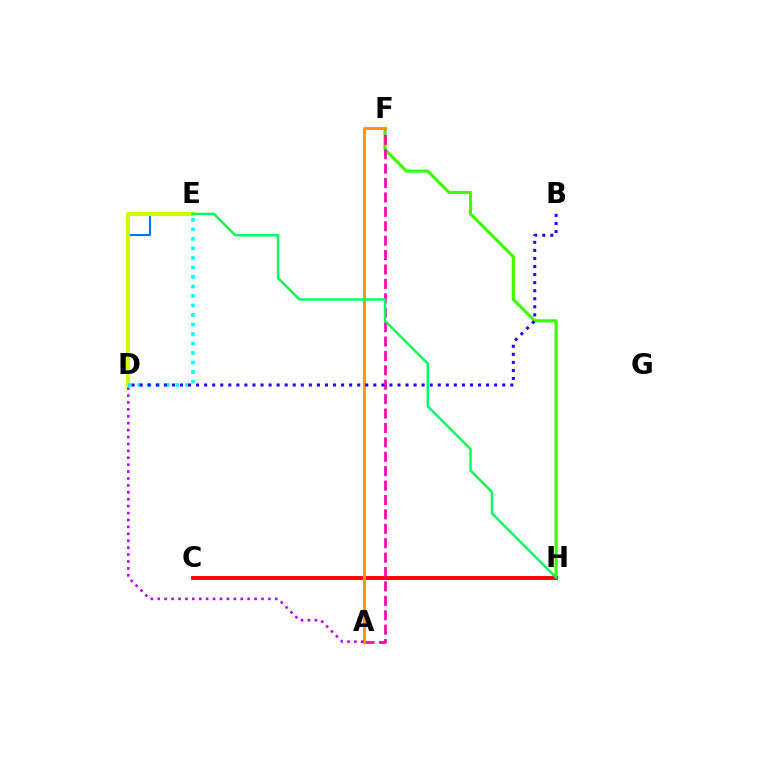{('D', 'E'): [{'color': '#0074ff', 'line_style': 'solid', 'thickness': 1.52}, {'color': '#d1ff00', 'line_style': 'solid', 'thickness': 3.0}, {'color': '#00fff6', 'line_style': 'dotted', 'thickness': 2.59}], ('F', 'H'): [{'color': '#3dff00', 'line_style': 'solid', 'thickness': 2.25}], ('C', 'H'): [{'color': '#ff0000', 'line_style': 'solid', 'thickness': 2.78}], ('A', 'F'): [{'color': '#ff00ac', 'line_style': 'dashed', 'thickness': 1.96}, {'color': '#ff9400', 'line_style': 'solid', 'thickness': 2.09}], ('A', 'D'): [{'color': '#b900ff', 'line_style': 'dotted', 'thickness': 1.88}], ('E', 'H'): [{'color': '#00ff5c', 'line_style': 'solid', 'thickness': 1.76}], ('B', 'D'): [{'color': '#2500ff', 'line_style': 'dotted', 'thickness': 2.19}]}